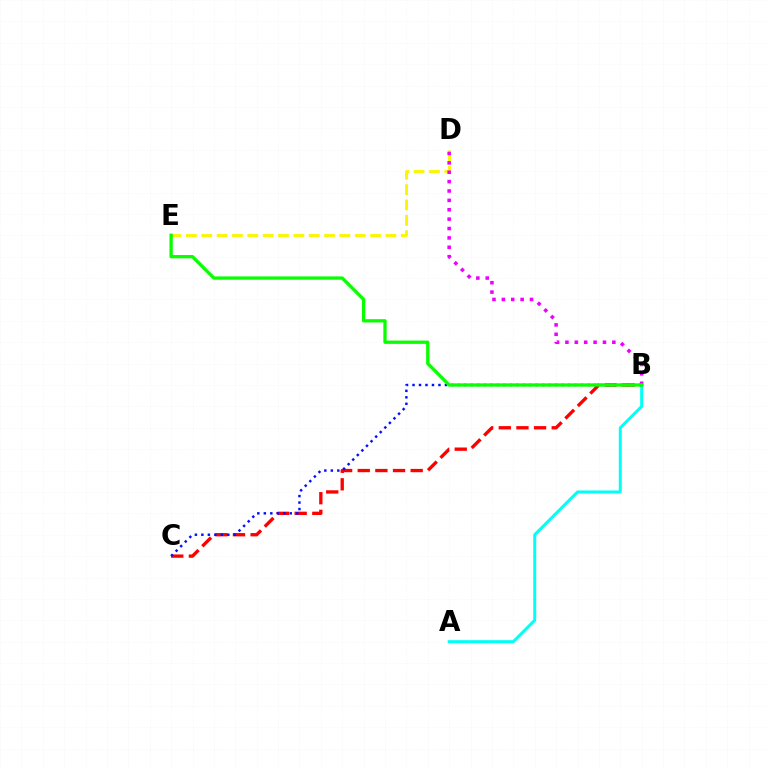{('D', 'E'): [{'color': '#fcf500', 'line_style': 'dashed', 'thickness': 2.09}], ('B', 'C'): [{'color': '#ff0000', 'line_style': 'dashed', 'thickness': 2.4}, {'color': '#0010ff', 'line_style': 'dotted', 'thickness': 1.76}], ('A', 'B'): [{'color': '#00fff6', 'line_style': 'solid', 'thickness': 2.14}], ('B', 'D'): [{'color': '#ee00ff', 'line_style': 'dotted', 'thickness': 2.55}], ('B', 'E'): [{'color': '#08ff00', 'line_style': 'solid', 'thickness': 2.37}]}